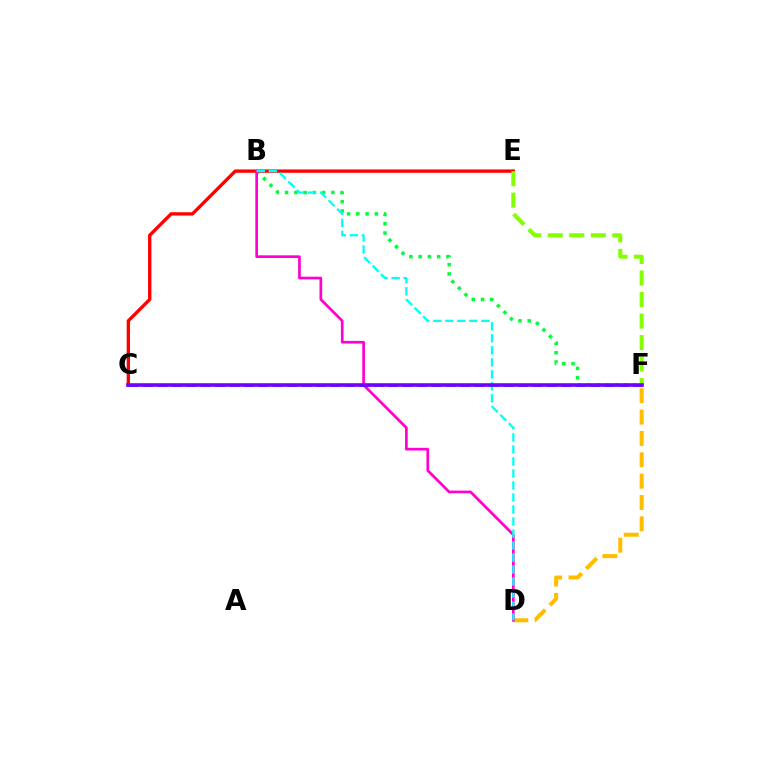{('B', 'F'): [{'color': '#00ff39', 'line_style': 'dotted', 'thickness': 2.52}], ('C', 'E'): [{'color': '#ff0000', 'line_style': 'solid', 'thickness': 2.4}], ('D', 'F'): [{'color': '#ffbd00', 'line_style': 'dashed', 'thickness': 2.9}], ('C', 'F'): [{'color': '#004bff', 'line_style': 'dashed', 'thickness': 1.96}, {'color': '#7200ff', 'line_style': 'solid', 'thickness': 2.59}], ('B', 'D'): [{'color': '#ff00cf', 'line_style': 'solid', 'thickness': 1.94}, {'color': '#00fff6', 'line_style': 'dashed', 'thickness': 1.63}], ('E', 'F'): [{'color': '#84ff00', 'line_style': 'dashed', 'thickness': 2.92}]}